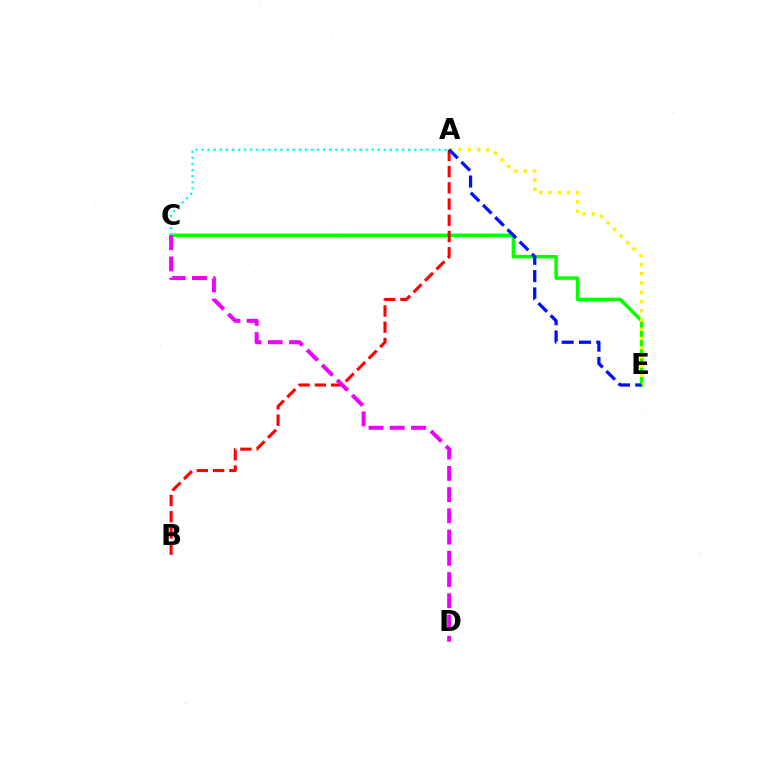{('C', 'E'): [{'color': '#08ff00', 'line_style': 'solid', 'thickness': 2.49}], ('A', 'E'): [{'color': '#fcf500', 'line_style': 'dotted', 'thickness': 2.51}, {'color': '#0010ff', 'line_style': 'dashed', 'thickness': 2.35}], ('A', 'B'): [{'color': '#ff0000', 'line_style': 'dashed', 'thickness': 2.2}], ('A', 'C'): [{'color': '#00fff6', 'line_style': 'dotted', 'thickness': 1.65}], ('C', 'D'): [{'color': '#ee00ff', 'line_style': 'dashed', 'thickness': 2.89}]}